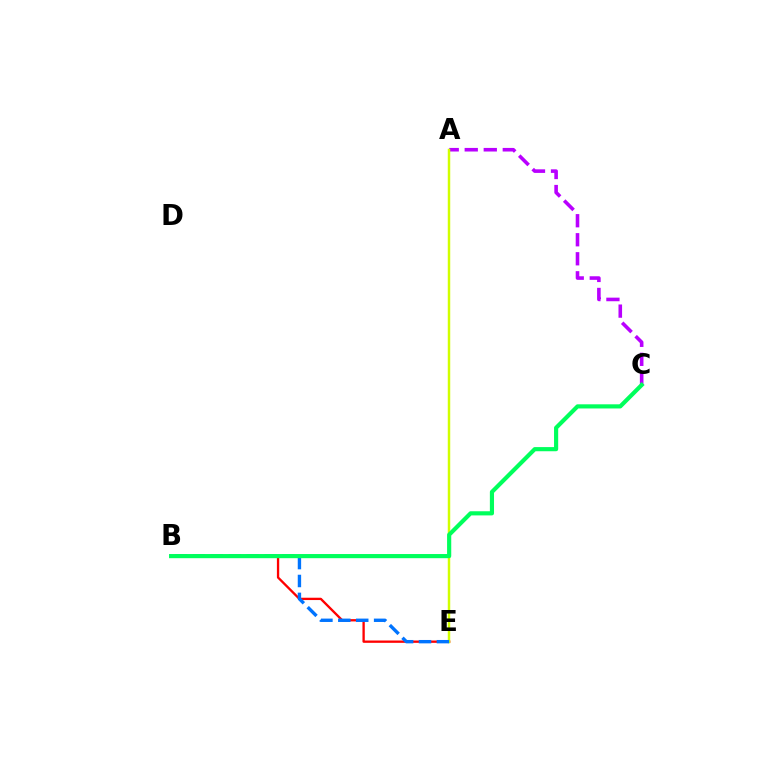{('B', 'E'): [{'color': '#ff0000', 'line_style': 'solid', 'thickness': 1.67}, {'color': '#0074ff', 'line_style': 'dashed', 'thickness': 2.43}], ('A', 'C'): [{'color': '#b900ff', 'line_style': 'dashed', 'thickness': 2.58}], ('A', 'E'): [{'color': '#d1ff00', 'line_style': 'solid', 'thickness': 1.78}], ('B', 'C'): [{'color': '#00ff5c', 'line_style': 'solid', 'thickness': 2.99}]}